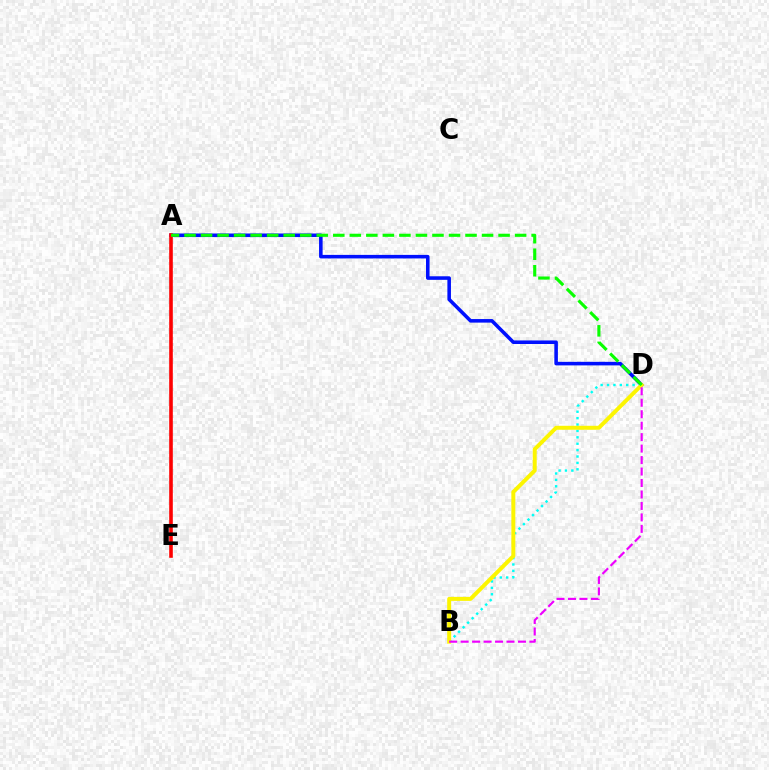{('A', 'D'): [{'color': '#0010ff', 'line_style': 'solid', 'thickness': 2.56}, {'color': '#08ff00', 'line_style': 'dashed', 'thickness': 2.25}], ('B', 'D'): [{'color': '#00fff6', 'line_style': 'dotted', 'thickness': 1.74}, {'color': '#fcf500', 'line_style': 'solid', 'thickness': 2.86}, {'color': '#ee00ff', 'line_style': 'dashed', 'thickness': 1.56}], ('A', 'E'): [{'color': '#ff0000', 'line_style': 'solid', 'thickness': 2.6}]}